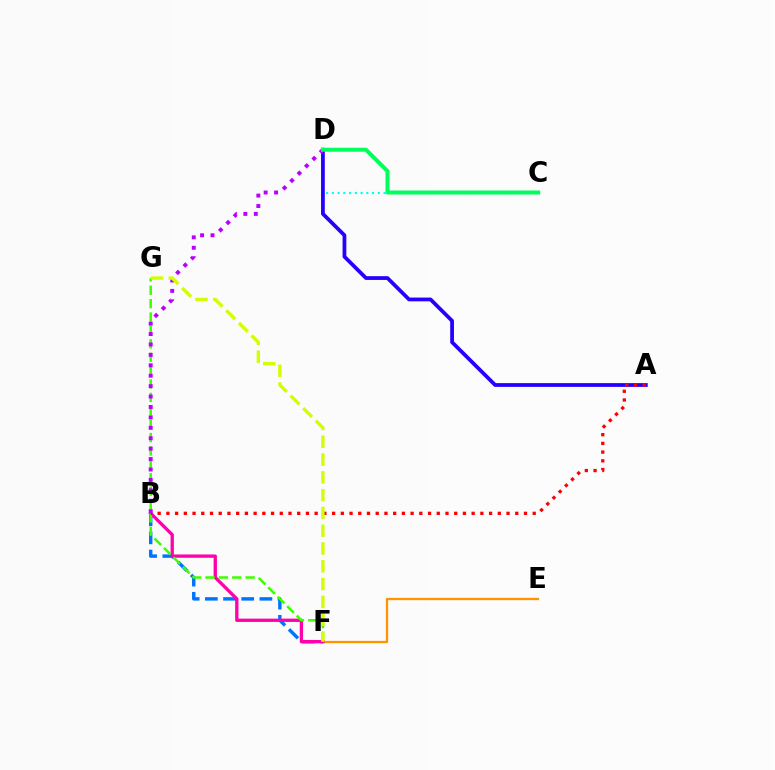{('B', 'F'): [{'color': '#0074ff', 'line_style': 'dashed', 'thickness': 2.47}, {'color': '#ff00ac', 'line_style': 'solid', 'thickness': 2.38}], ('E', 'F'): [{'color': '#ff9400', 'line_style': 'solid', 'thickness': 1.63}], ('C', 'D'): [{'color': '#00fff6', 'line_style': 'dotted', 'thickness': 1.56}, {'color': '#00ff5c', 'line_style': 'solid', 'thickness': 2.88}], ('F', 'G'): [{'color': '#3dff00', 'line_style': 'dashed', 'thickness': 1.82}, {'color': '#d1ff00', 'line_style': 'dashed', 'thickness': 2.42}], ('A', 'D'): [{'color': '#2500ff', 'line_style': 'solid', 'thickness': 2.71}], ('A', 'B'): [{'color': '#ff0000', 'line_style': 'dotted', 'thickness': 2.37}], ('B', 'D'): [{'color': '#b900ff', 'line_style': 'dotted', 'thickness': 2.83}]}